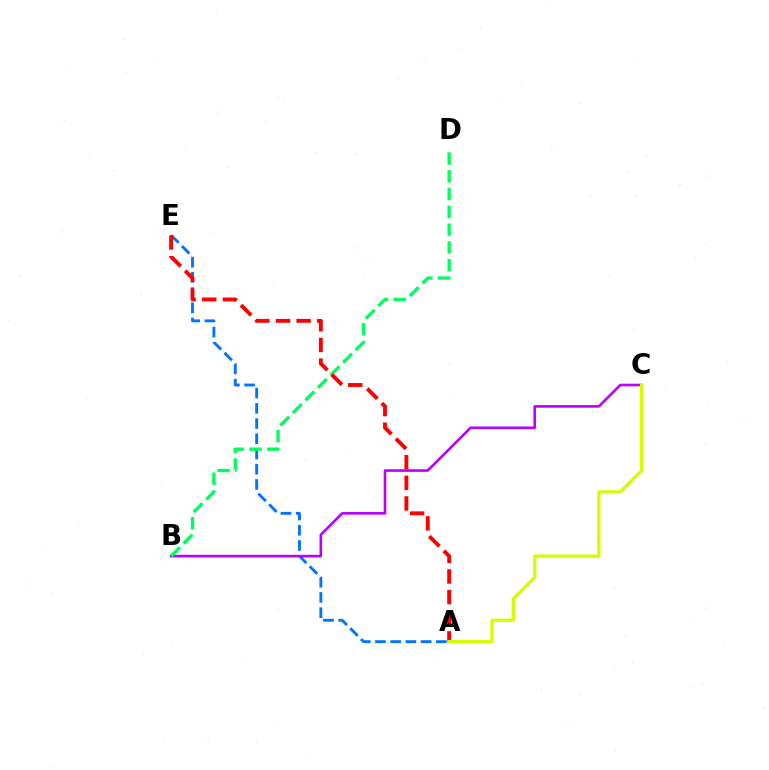{('A', 'E'): [{'color': '#0074ff', 'line_style': 'dashed', 'thickness': 2.07}, {'color': '#ff0000', 'line_style': 'dashed', 'thickness': 2.81}], ('B', 'C'): [{'color': '#b900ff', 'line_style': 'solid', 'thickness': 1.88}], ('B', 'D'): [{'color': '#00ff5c', 'line_style': 'dashed', 'thickness': 2.42}], ('A', 'C'): [{'color': '#d1ff00', 'line_style': 'solid', 'thickness': 2.37}]}